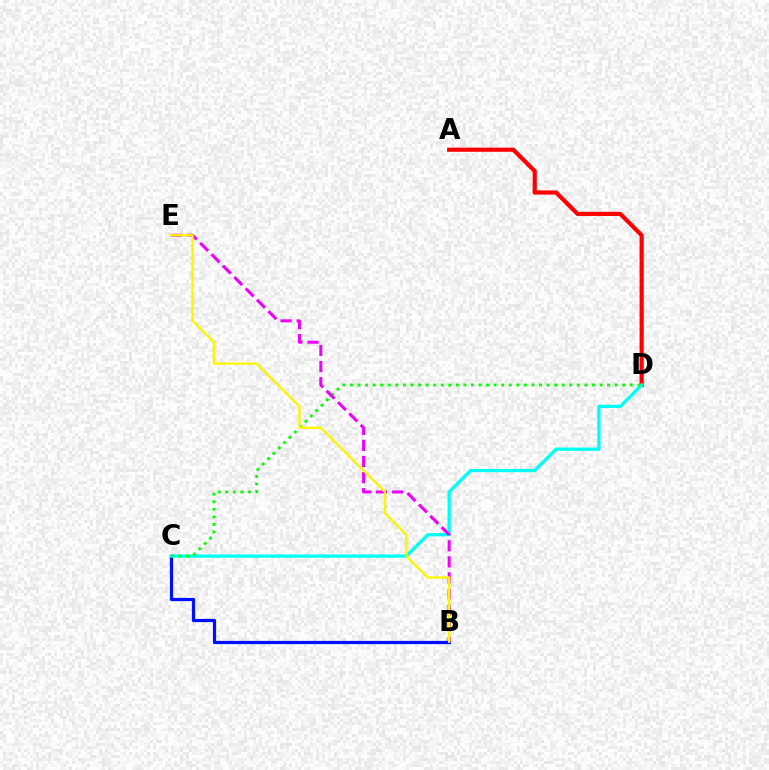{('A', 'D'): [{'color': '#ff0000', 'line_style': 'solid', 'thickness': 2.99}], ('B', 'C'): [{'color': '#0010ff', 'line_style': 'solid', 'thickness': 2.32}], ('C', 'D'): [{'color': '#00fff6', 'line_style': 'solid', 'thickness': 2.36}, {'color': '#08ff00', 'line_style': 'dotted', 'thickness': 2.05}], ('B', 'E'): [{'color': '#ee00ff', 'line_style': 'dashed', 'thickness': 2.19}, {'color': '#fcf500', 'line_style': 'solid', 'thickness': 1.68}]}